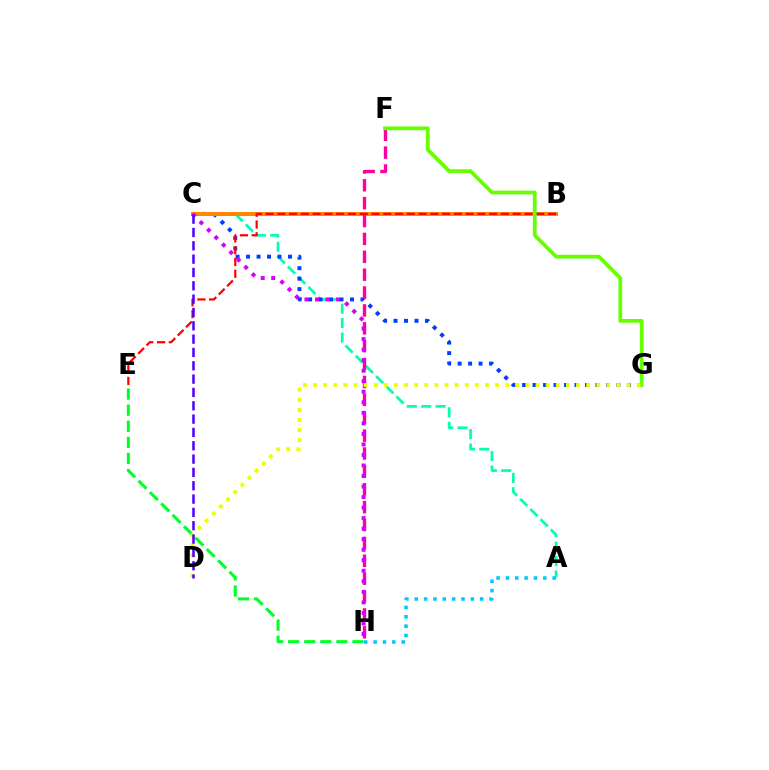{('A', 'C'): [{'color': '#00ffaf', 'line_style': 'dashed', 'thickness': 1.96}], ('C', 'G'): [{'color': '#003fff', 'line_style': 'dotted', 'thickness': 2.85}], ('B', 'C'): [{'color': '#ff8800', 'line_style': 'solid', 'thickness': 2.88}], ('F', 'H'): [{'color': '#ff00a0', 'line_style': 'dashed', 'thickness': 2.43}], ('A', 'H'): [{'color': '#00c7ff', 'line_style': 'dotted', 'thickness': 2.54}], ('B', 'E'): [{'color': '#ff0000', 'line_style': 'dashed', 'thickness': 1.6}], ('E', 'H'): [{'color': '#00ff27', 'line_style': 'dashed', 'thickness': 2.18}], ('F', 'G'): [{'color': '#66ff00', 'line_style': 'solid', 'thickness': 2.7}], ('D', 'G'): [{'color': '#eeff00', 'line_style': 'dotted', 'thickness': 2.75}], ('C', 'H'): [{'color': '#d600ff', 'line_style': 'dotted', 'thickness': 2.86}], ('C', 'D'): [{'color': '#4f00ff', 'line_style': 'dashed', 'thickness': 1.81}]}